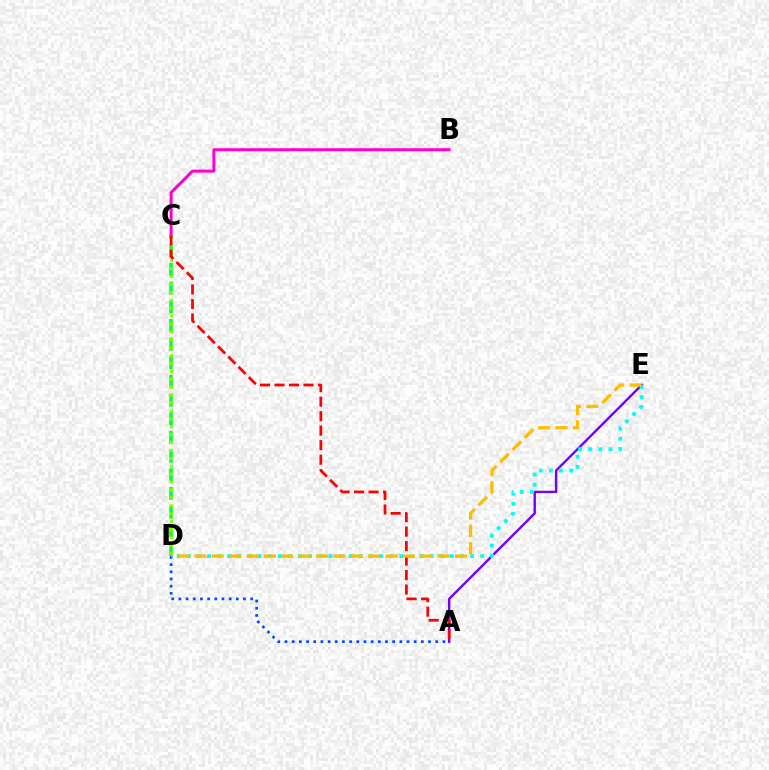{('B', 'C'): [{'color': '#ff00cf', 'line_style': 'solid', 'thickness': 2.16}], ('A', 'E'): [{'color': '#7200ff', 'line_style': 'solid', 'thickness': 1.72}], ('C', 'D'): [{'color': '#00ff39', 'line_style': 'dashed', 'thickness': 2.54}, {'color': '#84ff00', 'line_style': 'dotted', 'thickness': 2.15}], ('A', 'D'): [{'color': '#004bff', 'line_style': 'dotted', 'thickness': 1.95}], ('D', 'E'): [{'color': '#00fff6', 'line_style': 'dotted', 'thickness': 2.75}, {'color': '#ffbd00', 'line_style': 'dashed', 'thickness': 2.36}], ('A', 'C'): [{'color': '#ff0000', 'line_style': 'dashed', 'thickness': 1.97}]}